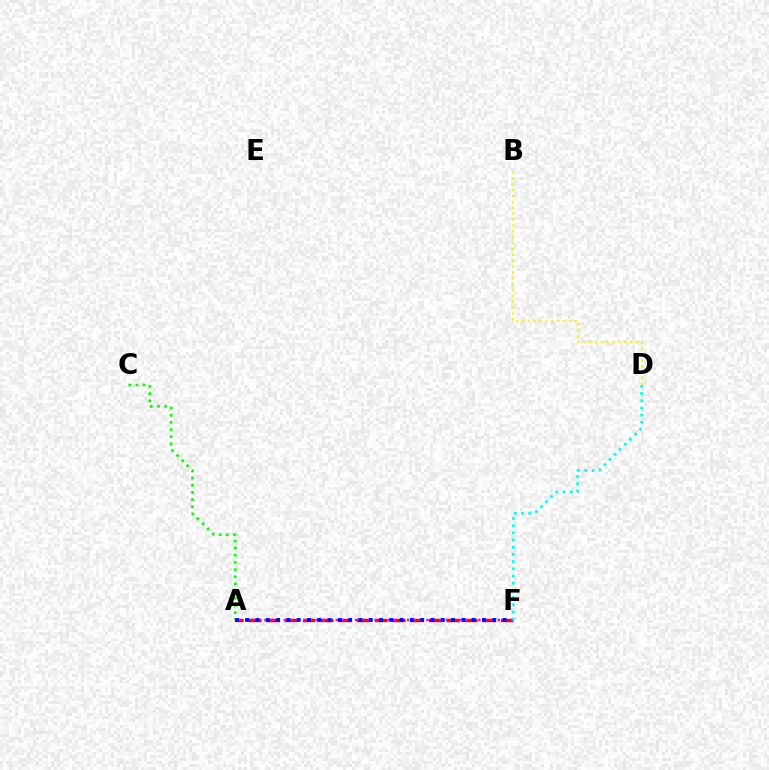{('A', 'F'): [{'color': '#ff0000', 'line_style': 'dashed', 'thickness': 2.45}, {'color': '#ee00ff', 'line_style': 'dotted', 'thickness': 1.76}, {'color': '#0010ff', 'line_style': 'dotted', 'thickness': 2.8}], ('D', 'F'): [{'color': '#00fff6', 'line_style': 'dotted', 'thickness': 1.95}], ('B', 'D'): [{'color': '#fcf500', 'line_style': 'dotted', 'thickness': 1.59}], ('A', 'C'): [{'color': '#08ff00', 'line_style': 'dotted', 'thickness': 1.95}]}